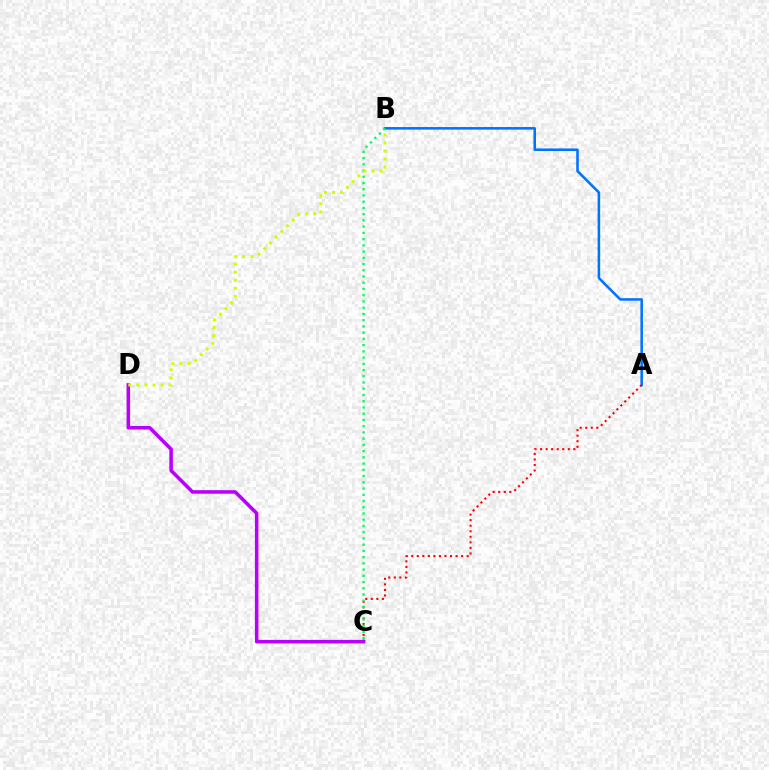{('A', 'B'): [{'color': '#0074ff', 'line_style': 'solid', 'thickness': 1.84}], ('A', 'C'): [{'color': '#ff0000', 'line_style': 'dotted', 'thickness': 1.51}], ('C', 'D'): [{'color': '#b900ff', 'line_style': 'solid', 'thickness': 2.55}], ('B', 'C'): [{'color': '#00ff5c', 'line_style': 'dotted', 'thickness': 1.69}], ('B', 'D'): [{'color': '#d1ff00', 'line_style': 'dotted', 'thickness': 2.19}]}